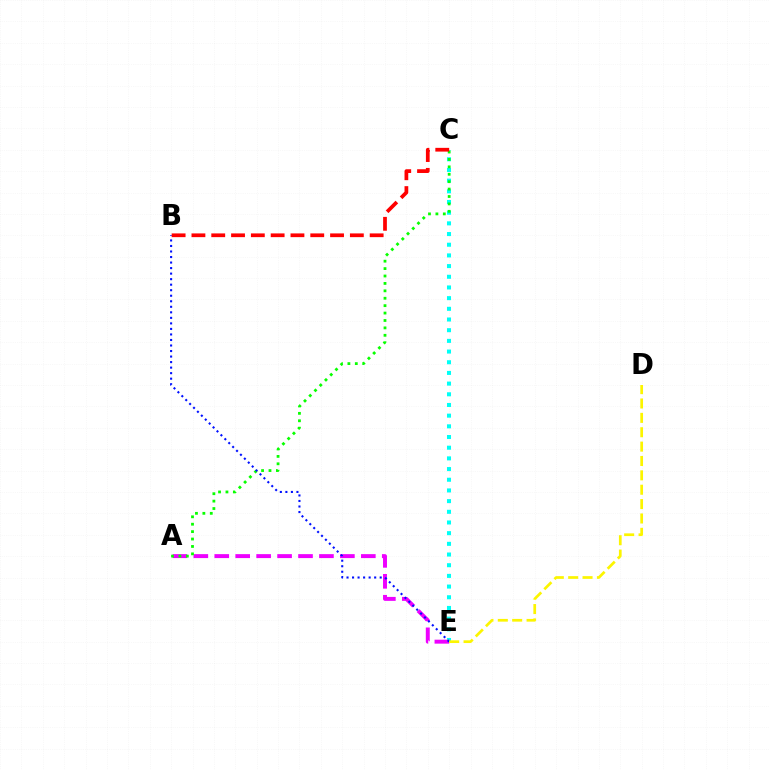{('C', 'E'): [{'color': '#00fff6', 'line_style': 'dotted', 'thickness': 2.9}], ('A', 'E'): [{'color': '#ee00ff', 'line_style': 'dashed', 'thickness': 2.84}], ('A', 'C'): [{'color': '#08ff00', 'line_style': 'dotted', 'thickness': 2.01}], ('B', 'E'): [{'color': '#0010ff', 'line_style': 'dotted', 'thickness': 1.5}], ('D', 'E'): [{'color': '#fcf500', 'line_style': 'dashed', 'thickness': 1.95}], ('B', 'C'): [{'color': '#ff0000', 'line_style': 'dashed', 'thickness': 2.69}]}